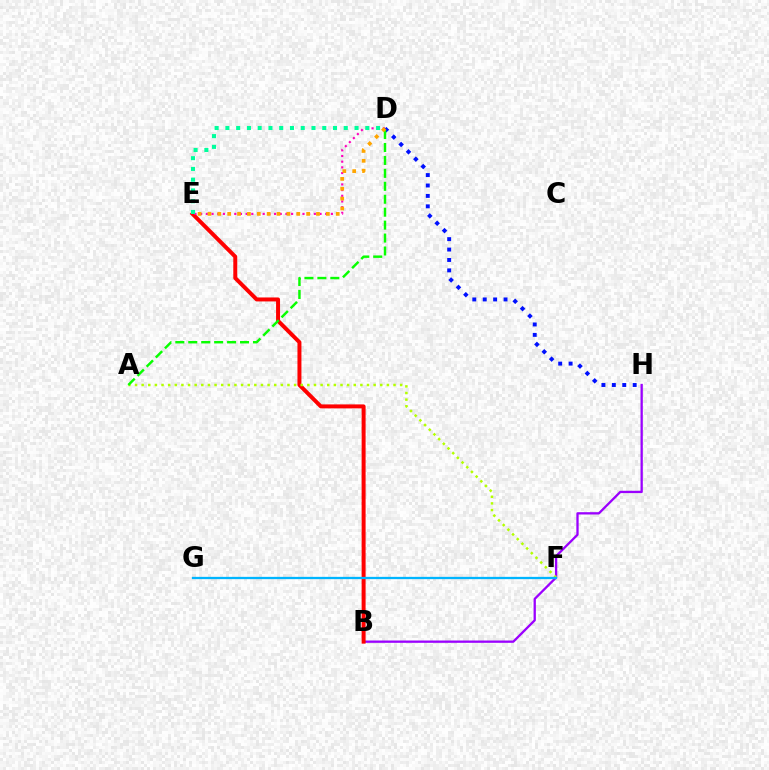{('B', 'H'): [{'color': '#9b00ff', 'line_style': 'solid', 'thickness': 1.66}], ('B', 'E'): [{'color': '#ff0000', 'line_style': 'solid', 'thickness': 2.86}], ('D', 'E'): [{'color': '#ff00bd', 'line_style': 'dotted', 'thickness': 1.54}, {'color': '#ffa500', 'line_style': 'dotted', 'thickness': 2.68}, {'color': '#00ff9d', 'line_style': 'dotted', 'thickness': 2.92}], ('A', 'F'): [{'color': '#b3ff00', 'line_style': 'dotted', 'thickness': 1.8}], ('D', 'H'): [{'color': '#0010ff', 'line_style': 'dotted', 'thickness': 2.83}], ('F', 'G'): [{'color': '#00b5ff', 'line_style': 'solid', 'thickness': 1.64}], ('A', 'D'): [{'color': '#08ff00', 'line_style': 'dashed', 'thickness': 1.76}]}